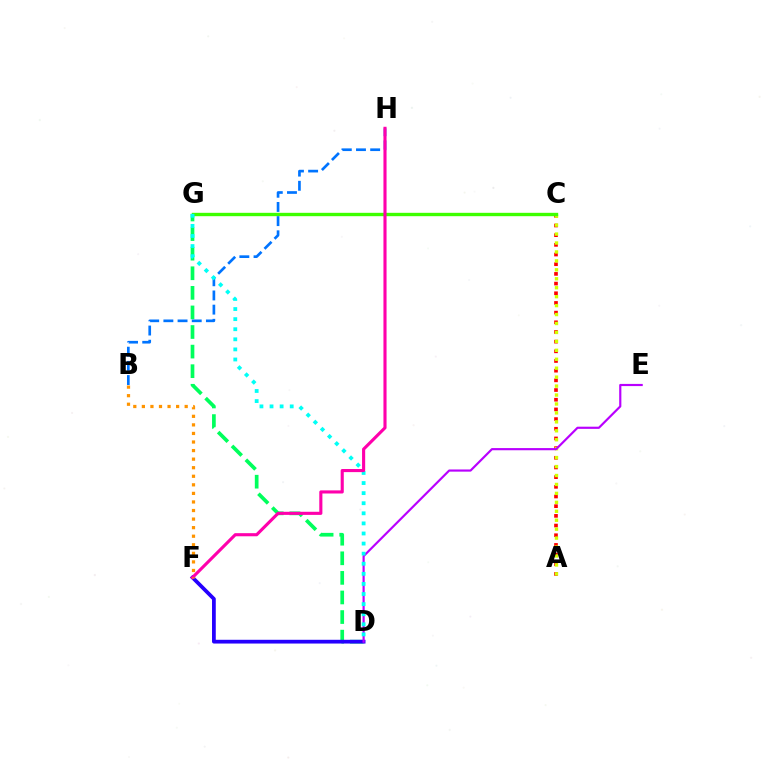{('A', 'C'): [{'color': '#ff0000', 'line_style': 'dotted', 'thickness': 2.63}, {'color': '#d1ff00', 'line_style': 'dotted', 'thickness': 2.43}], ('C', 'G'): [{'color': '#3dff00', 'line_style': 'solid', 'thickness': 2.43}], ('D', 'G'): [{'color': '#00ff5c', 'line_style': 'dashed', 'thickness': 2.66}, {'color': '#00fff6', 'line_style': 'dotted', 'thickness': 2.74}], ('D', 'F'): [{'color': '#2500ff', 'line_style': 'solid', 'thickness': 2.7}], ('B', 'H'): [{'color': '#0074ff', 'line_style': 'dashed', 'thickness': 1.93}], ('D', 'E'): [{'color': '#b900ff', 'line_style': 'solid', 'thickness': 1.56}], ('F', 'H'): [{'color': '#ff00ac', 'line_style': 'solid', 'thickness': 2.24}], ('B', 'F'): [{'color': '#ff9400', 'line_style': 'dotted', 'thickness': 2.33}]}